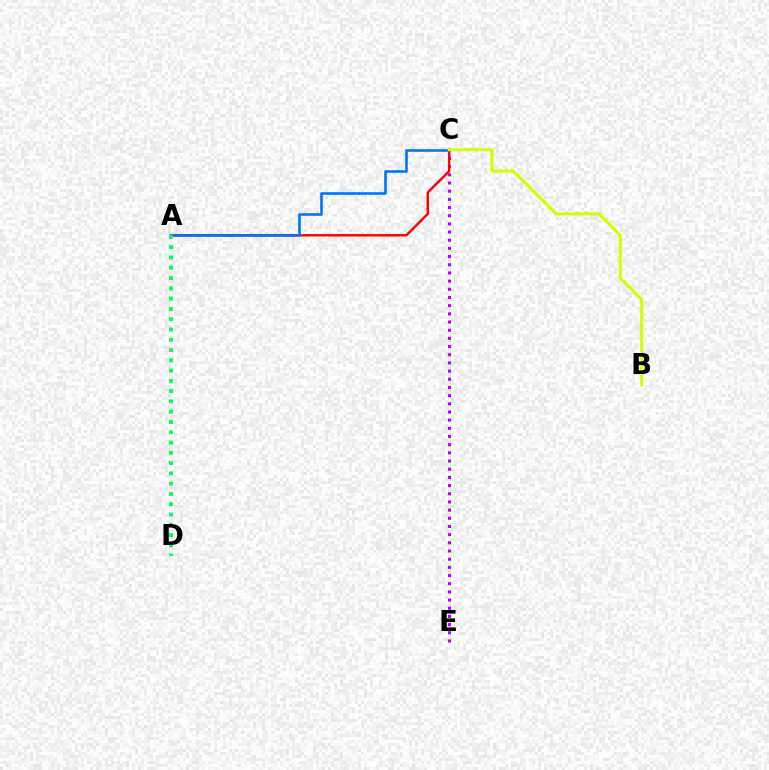{('C', 'E'): [{'color': '#b900ff', 'line_style': 'dotted', 'thickness': 2.22}], ('A', 'C'): [{'color': '#ff0000', 'line_style': 'solid', 'thickness': 1.75}, {'color': '#0074ff', 'line_style': 'solid', 'thickness': 1.88}], ('B', 'C'): [{'color': '#d1ff00', 'line_style': 'solid', 'thickness': 2.15}], ('A', 'D'): [{'color': '#00ff5c', 'line_style': 'dotted', 'thickness': 2.79}]}